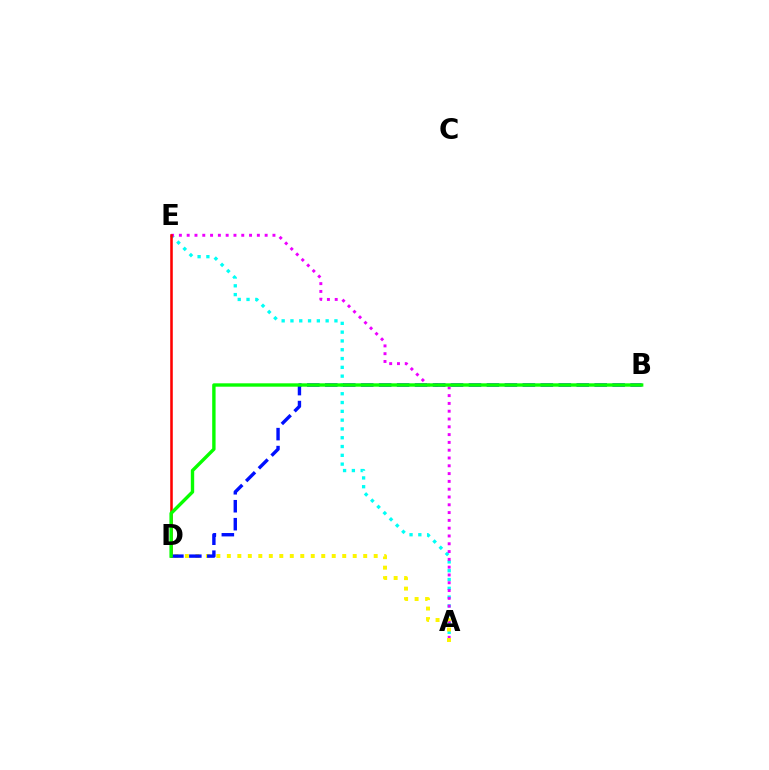{('A', 'E'): [{'color': '#00fff6', 'line_style': 'dotted', 'thickness': 2.39}, {'color': '#ee00ff', 'line_style': 'dotted', 'thickness': 2.12}], ('D', 'E'): [{'color': '#ff0000', 'line_style': 'solid', 'thickness': 1.85}], ('A', 'D'): [{'color': '#fcf500', 'line_style': 'dotted', 'thickness': 2.85}], ('B', 'D'): [{'color': '#0010ff', 'line_style': 'dashed', 'thickness': 2.44}, {'color': '#08ff00', 'line_style': 'solid', 'thickness': 2.44}]}